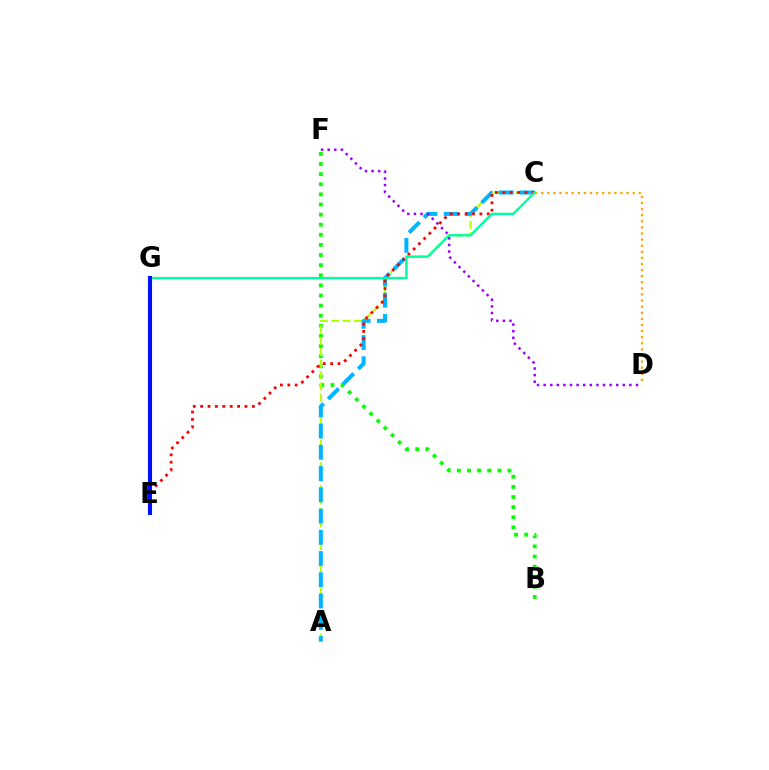{('B', 'F'): [{'color': '#08ff00', 'line_style': 'dotted', 'thickness': 2.75}], ('A', 'C'): [{'color': '#b3ff00', 'line_style': 'dashed', 'thickness': 1.55}, {'color': '#00b5ff', 'line_style': 'dashed', 'thickness': 2.89}], ('E', 'G'): [{'color': '#ff00bd', 'line_style': 'solid', 'thickness': 2.85}, {'color': '#0010ff', 'line_style': 'solid', 'thickness': 2.94}], ('C', 'E'): [{'color': '#ff0000', 'line_style': 'dotted', 'thickness': 2.01}], ('C', 'G'): [{'color': '#00ff9d', 'line_style': 'solid', 'thickness': 1.72}], ('D', 'F'): [{'color': '#9b00ff', 'line_style': 'dotted', 'thickness': 1.79}], ('C', 'D'): [{'color': '#ffa500', 'line_style': 'dotted', 'thickness': 1.66}]}